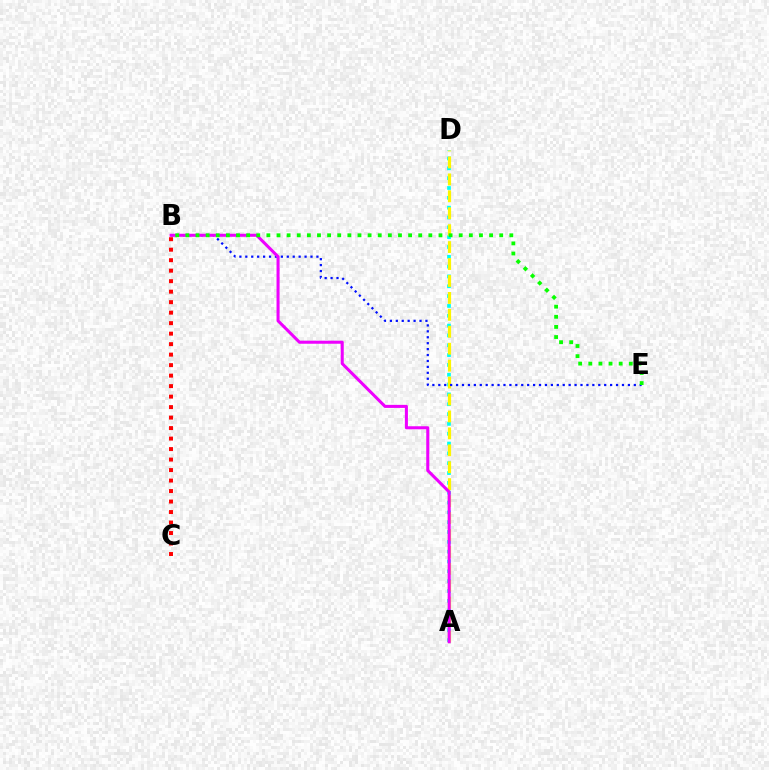{('A', 'D'): [{'color': '#00fff6', 'line_style': 'dotted', 'thickness': 2.67}, {'color': '#fcf500', 'line_style': 'dashed', 'thickness': 2.3}], ('B', 'E'): [{'color': '#0010ff', 'line_style': 'dotted', 'thickness': 1.61}, {'color': '#08ff00', 'line_style': 'dotted', 'thickness': 2.75}], ('A', 'B'): [{'color': '#ee00ff', 'line_style': 'solid', 'thickness': 2.19}], ('B', 'C'): [{'color': '#ff0000', 'line_style': 'dotted', 'thickness': 2.85}]}